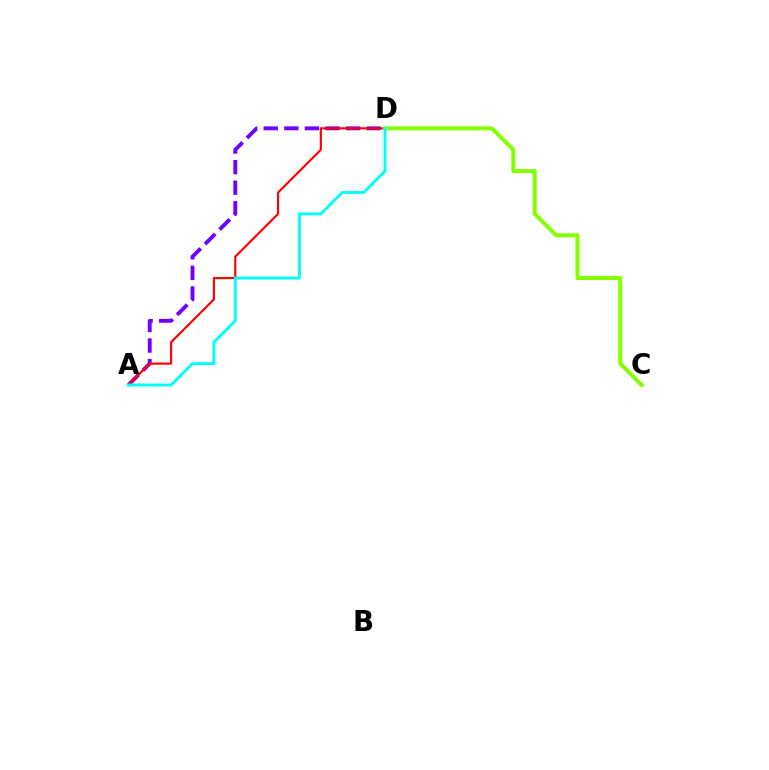{('A', 'D'): [{'color': '#7200ff', 'line_style': 'dashed', 'thickness': 2.8}, {'color': '#ff0000', 'line_style': 'solid', 'thickness': 1.55}, {'color': '#00fff6', 'line_style': 'solid', 'thickness': 2.08}], ('C', 'D'): [{'color': '#84ff00', 'line_style': 'solid', 'thickness': 2.89}]}